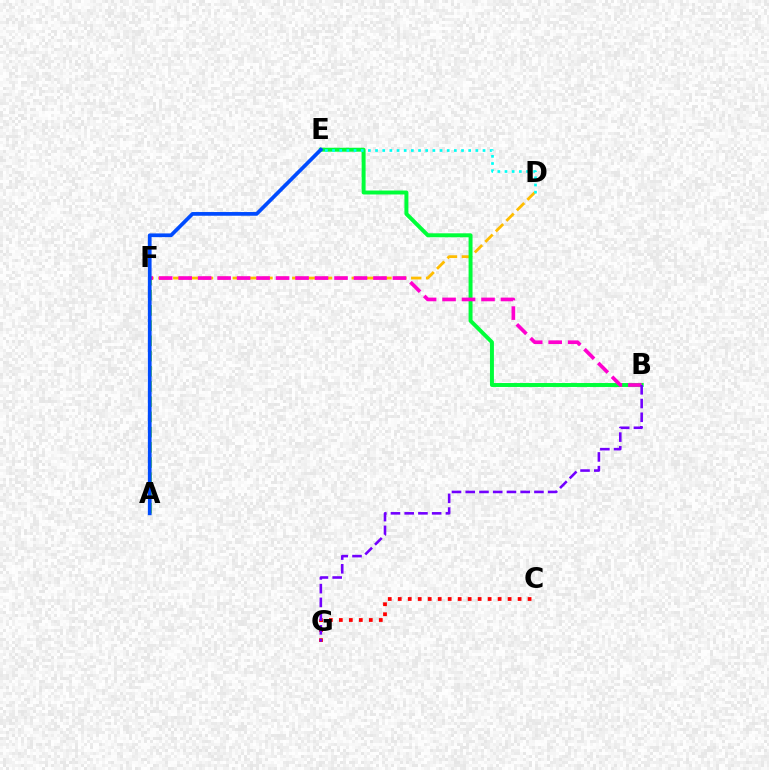{('A', 'F'): [{'color': '#84ff00', 'line_style': 'dashed', 'thickness': 2.07}], ('D', 'F'): [{'color': '#ffbd00', 'line_style': 'dashed', 'thickness': 2.02}], ('C', 'G'): [{'color': '#ff0000', 'line_style': 'dotted', 'thickness': 2.71}], ('B', 'E'): [{'color': '#00ff39', 'line_style': 'solid', 'thickness': 2.84}], ('B', 'F'): [{'color': '#ff00cf', 'line_style': 'dashed', 'thickness': 2.65}], ('A', 'E'): [{'color': '#004bff', 'line_style': 'solid', 'thickness': 2.68}], ('B', 'G'): [{'color': '#7200ff', 'line_style': 'dashed', 'thickness': 1.87}], ('D', 'E'): [{'color': '#00fff6', 'line_style': 'dotted', 'thickness': 1.95}]}